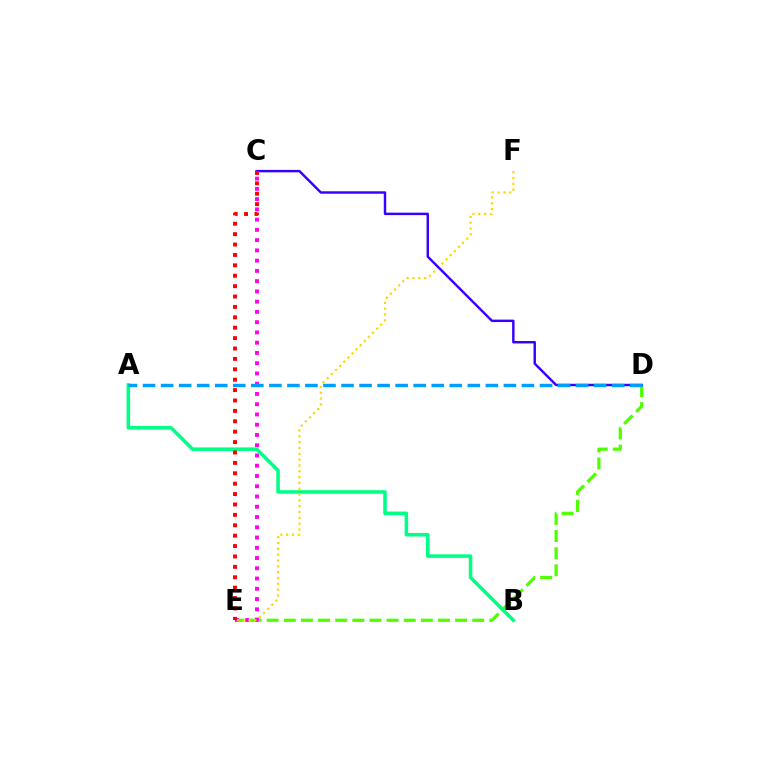{('D', 'E'): [{'color': '#4fff00', 'line_style': 'dashed', 'thickness': 2.33}], ('C', 'E'): [{'color': '#ff00ed', 'line_style': 'dotted', 'thickness': 2.79}, {'color': '#ff0000', 'line_style': 'dotted', 'thickness': 2.82}], ('A', 'B'): [{'color': '#00ff86', 'line_style': 'solid', 'thickness': 2.56}], ('E', 'F'): [{'color': '#ffd500', 'line_style': 'dotted', 'thickness': 1.58}], ('C', 'D'): [{'color': '#3700ff', 'line_style': 'solid', 'thickness': 1.76}], ('A', 'D'): [{'color': '#009eff', 'line_style': 'dashed', 'thickness': 2.45}]}